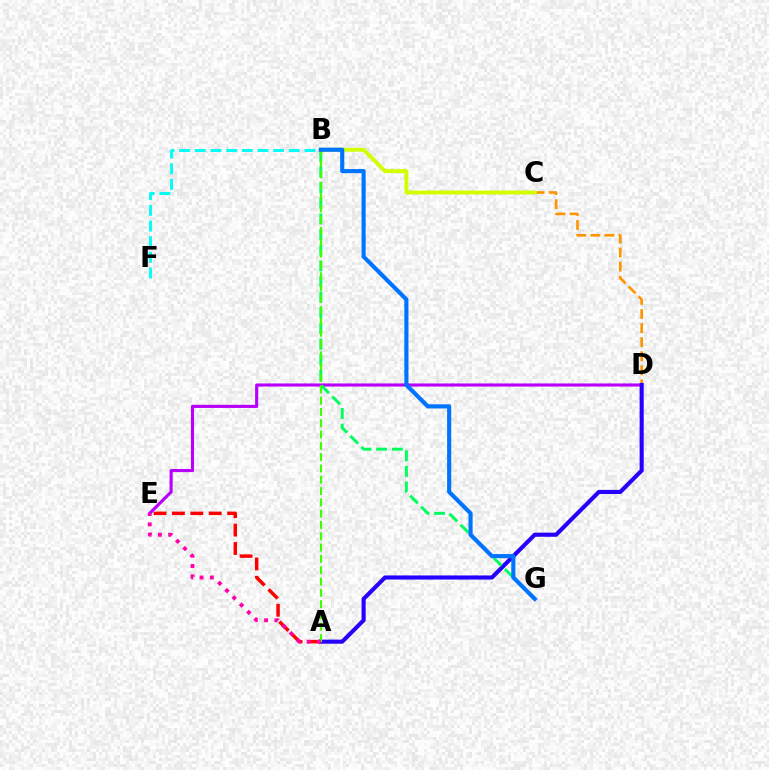{('D', 'E'): [{'color': '#b900ff', 'line_style': 'solid', 'thickness': 2.24}], ('B', 'F'): [{'color': '#00fff6', 'line_style': 'dashed', 'thickness': 2.13}], ('C', 'D'): [{'color': '#ff9400', 'line_style': 'dashed', 'thickness': 1.91}], ('A', 'D'): [{'color': '#2500ff', 'line_style': 'solid', 'thickness': 2.96}], ('A', 'E'): [{'color': '#ff0000', 'line_style': 'dashed', 'thickness': 2.5}, {'color': '#ff00ac', 'line_style': 'dotted', 'thickness': 2.79}], ('B', 'C'): [{'color': '#d1ff00', 'line_style': 'solid', 'thickness': 2.8}], ('B', 'G'): [{'color': '#00ff5c', 'line_style': 'dashed', 'thickness': 2.13}, {'color': '#0074ff', 'line_style': 'solid', 'thickness': 2.97}], ('A', 'B'): [{'color': '#3dff00', 'line_style': 'dashed', 'thickness': 1.54}]}